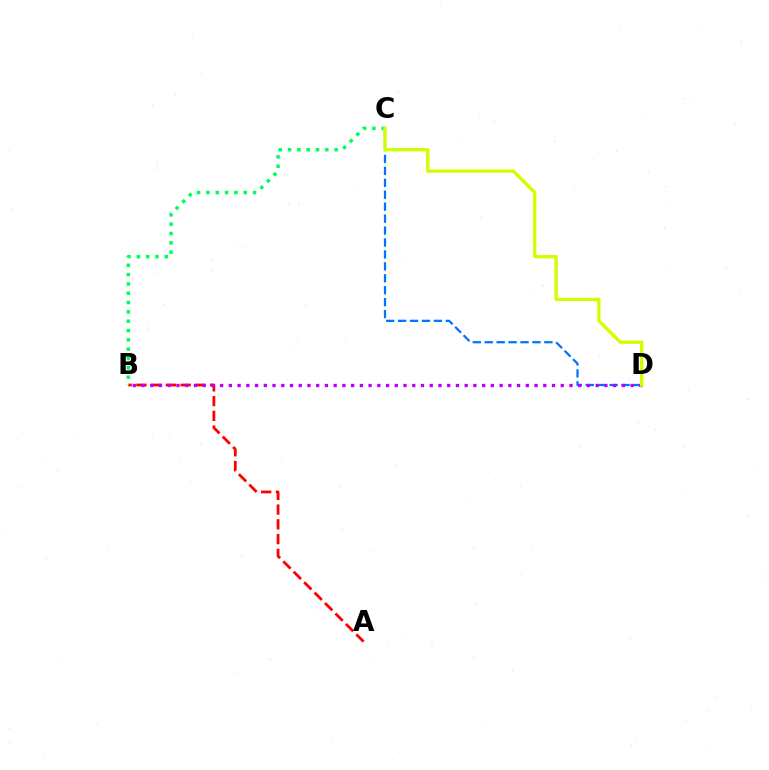{('A', 'B'): [{'color': '#ff0000', 'line_style': 'dashed', 'thickness': 2.01}], ('C', 'D'): [{'color': '#0074ff', 'line_style': 'dashed', 'thickness': 1.62}, {'color': '#d1ff00', 'line_style': 'solid', 'thickness': 2.39}], ('B', 'D'): [{'color': '#b900ff', 'line_style': 'dotted', 'thickness': 2.37}], ('B', 'C'): [{'color': '#00ff5c', 'line_style': 'dotted', 'thickness': 2.53}]}